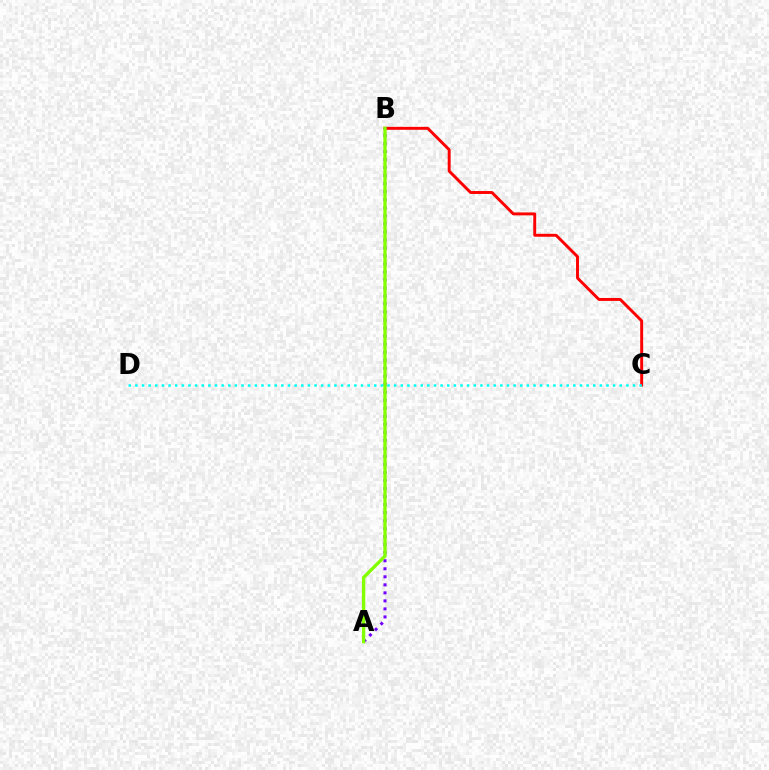{('A', 'B'): [{'color': '#7200ff', 'line_style': 'dotted', 'thickness': 2.18}, {'color': '#84ff00', 'line_style': 'solid', 'thickness': 2.4}], ('B', 'C'): [{'color': '#ff0000', 'line_style': 'solid', 'thickness': 2.11}], ('C', 'D'): [{'color': '#00fff6', 'line_style': 'dotted', 'thickness': 1.8}]}